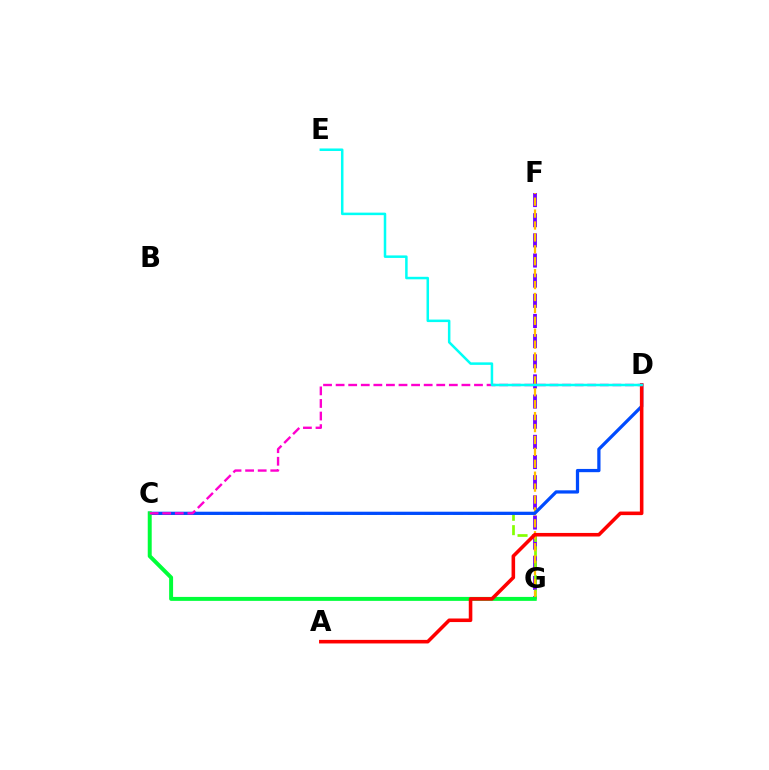{('F', 'G'): [{'color': '#7200ff', 'line_style': 'dashed', 'thickness': 2.74}, {'color': '#ffbd00', 'line_style': 'dashed', 'thickness': 1.62}], ('C', 'G'): [{'color': '#84ff00', 'line_style': 'dashed', 'thickness': 1.95}, {'color': '#00ff39', 'line_style': 'solid', 'thickness': 2.85}], ('C', 'D'): [{'color': '#004bff', 'line_style': 'solid', 'thickness': 2.34}, {'color': '#ff00cf', 'line_style': 'dashed', 'thickness': 1.71}], ('A', 'D'): [{'color': '#ff0000', 'line_style': 'solid', 'thickness': 2.57}], ('D', 'E'): [{'color': '#00fff6', 'line_style': 'solid', 'thickness': 1.81}]}